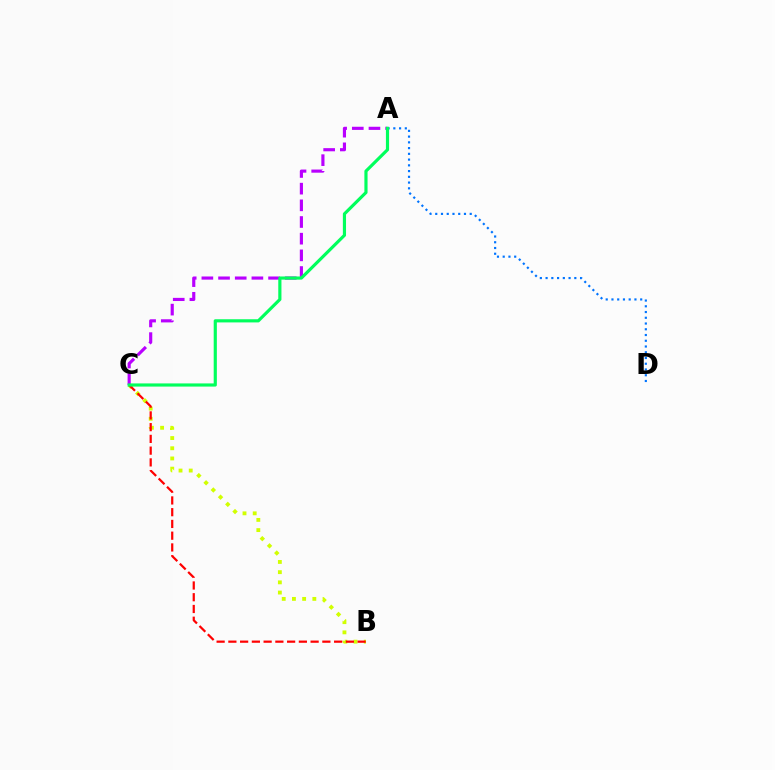{('B', 'C'): [{'color': '#d1ff00', 'line_style': 'dotted', 'thickness': 2.77}, {'color': '#ff0000', 'line_style': 'dashed', 'thickness': 1.6}], ('A', 'D'): [{'color': '#0074ff', 'line_style': 'dotted', 'thickness': 1.56}], ('A', 'C'): [{'color': '#b900ff', 'line_style': 'dashed', 'thickness': 2.27}, {'color': '#00ff5c', 'line_style': 'solid', 'thickness': 2.28}]}